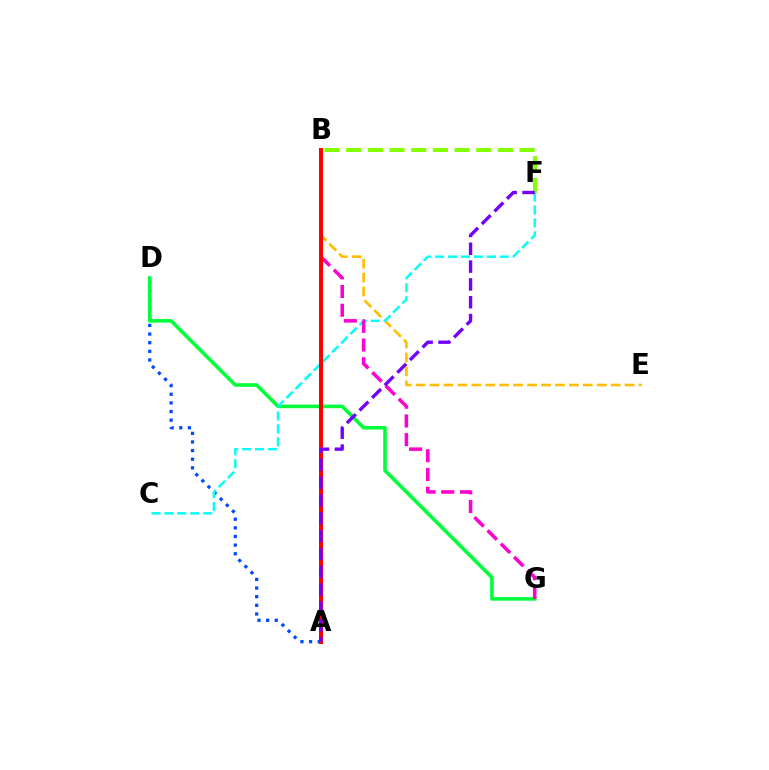{('B', 'E'): [{'color': '#ffbd00', 'line_style': 'dashed', 'thickness': 1.89}], ('A', 'D'): [{'color': '#004bff', 'line_style': 'dotted', 'thickness': 2.35}], ('D', 'G'): [{'color': '#00ff39', 'line_style': 'solid', 'thickness': 2.58}], ('C', 'F'): [{'color': '#00fff6', 'line_style': 'dashed', 'thickness': 1.76}], ('B', 'G'): [{'color': '#ff00cf', 'line_style': 'dashed', 'thickness': 2.54}], ('A', 'B'): [{'color': '#ff0000', 'line_style': 'solid', 'thickness': 2.89}], ('B', 'F'): [{'color': '#84ff00', 'line_style': 'dashed', 'thickness': 2.94}], ('A', 'F'): [{'color': '#7200ff', 'line_style': 'dashed', 'thickness': 2.42}]}